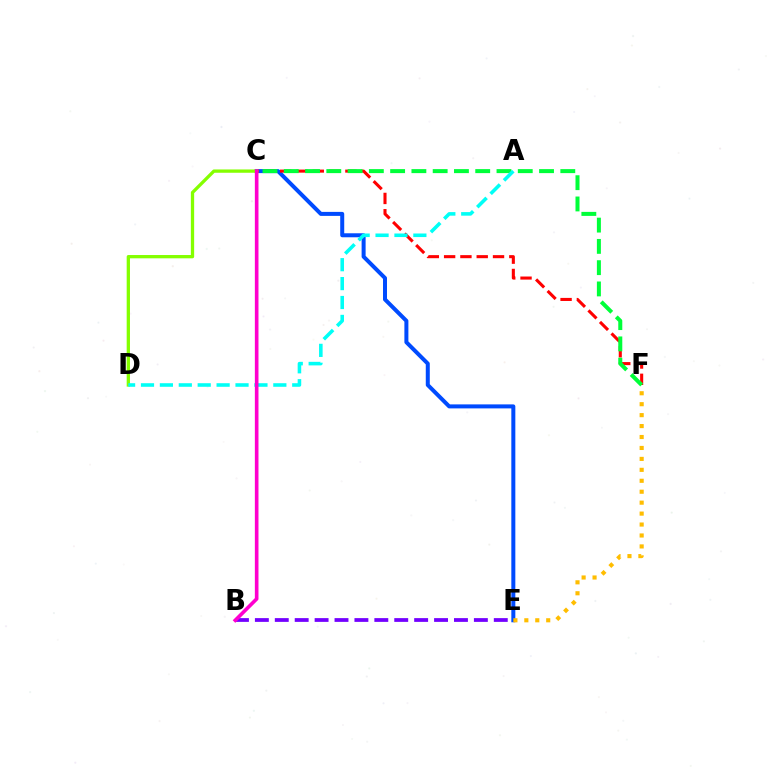{('C', 'E'): [{'color': '#004bff', 'line_style': 'solid', 'thickness': 2.88}], ('C', 'F'): [{'color': '#ff0000', 'line_style': 'dashed', 'thickness': 2.21}, {'color': '#00ff39', 'line_style': 'dashed', 'thickness': 2.89}], ('E', 'F'): [{'color': '#ffbd00', 'line_style': 'dotted', 'thickness': 2.97}], ('C', 'D'): [{'color': '#84ff00', 'line_style': 'solid', 'thickness': 2.37}], ('A', 'D'): [{'color': '#00fff6', 'line_style': 'dashed', 'thickness': 2.57}], ('B', 'E'): [{'color': '#7200ff', 'line_style': 'dashed', 'thickness': 2.7}], ('B', 'C'): [{'color': '#ff00cf', 'line_style': 'solid', 'thickness': 2.61}]}